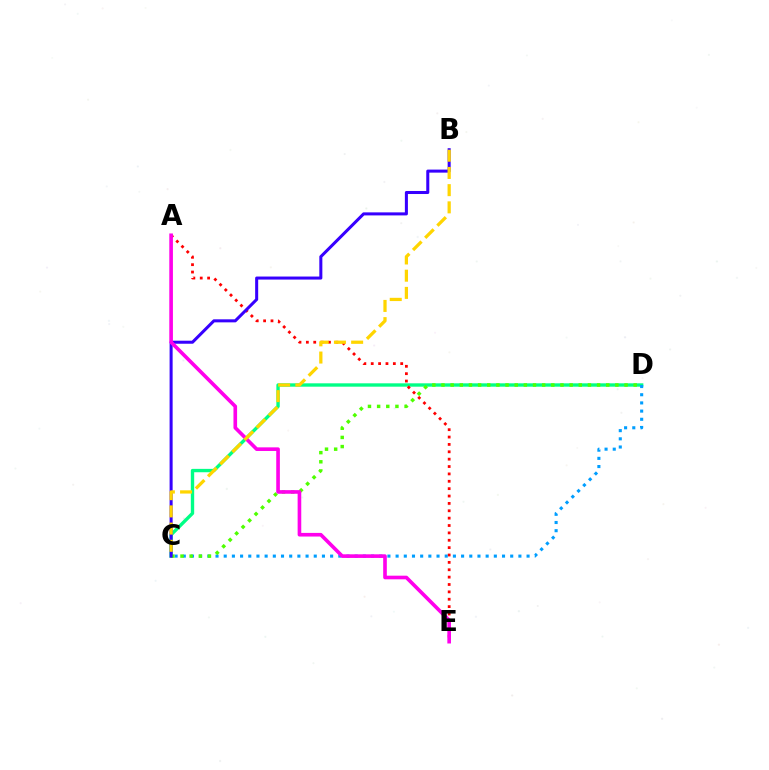{('C', 'D'): [{'color': '#00ff86', 'line_style': 'solid', 'thickness': 2.43}, {'color': '#009eff', 'line_style': 'dotted', 'thickness': 2.22}, {'color': '#4fff00', 'line_style': 'dotted', 'thickness': 2.49}], ('A', 'E'): [{'color': '#ff0000', 'line_style': 'dotted', 'thickness': 2.0}, {'color': '#ff00ed', 'line_style': 'solid', 'thickness': 2.61}], ('B', 'C'): [{'color': '#3700ff', 'line_style': 'solid', 'thickness': 2.18}, {'color': '#ffd500', 'line_style': 'dashed', 'thickness': 2.34}]}